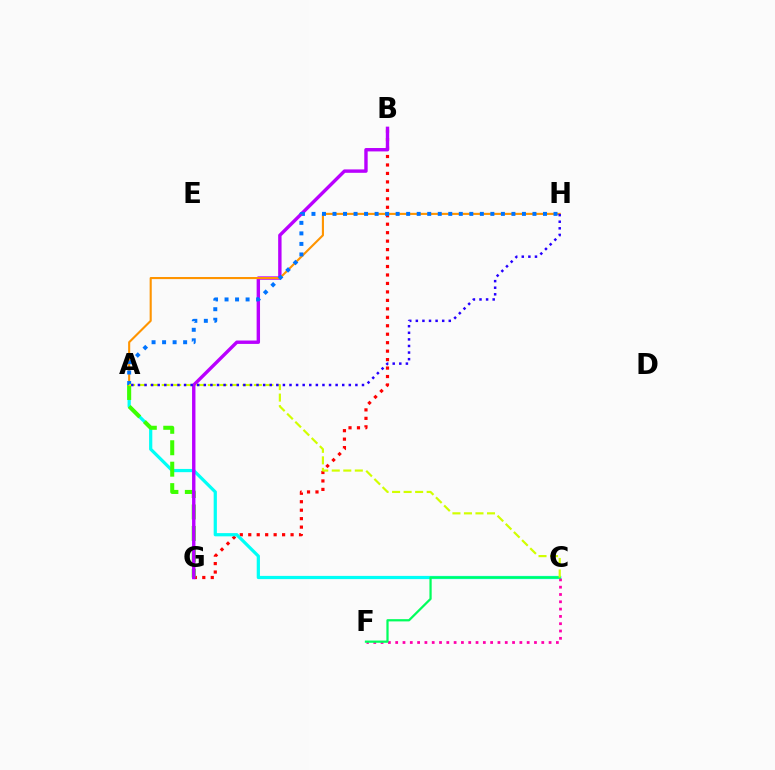{('B', 'G'): [{'color': '#ff0000', 'line_style': 'dotted', 'thickness': 2.3}, {'color': '#b900ff', 'line_style': 'solid', 'thickness': 2.44}], ('A', 'C'): [{'color': '#00fff6', 'line_style': 'solid', 'thickness': 2.32}, {'color': '#d1ff00', 'line_style': 'dashed', 'thickness': 1.57}], ('A', 'G'): [{'color': '#3dff00', 'line_style': 'dashed', 'thickness': 2.91}], ('C', 'F'): [{'color': '#ff00ac', 'line_style': 'dotted', 'thickness': 1.98}, {'color': '#00ff5c', 'line_style': 'solid', 'thickness': 1.61}], ('A', 'H'): [{'color': '#ff9400', 'line_style': 'solid', 'thickness': 1.52}, {'color': '#0074ff', 'line_style': 'dotted', 'thickness': 2.86}, {'color': '#2500ff', 'line_style': 'dotted', 'thickness': 1.79}]}